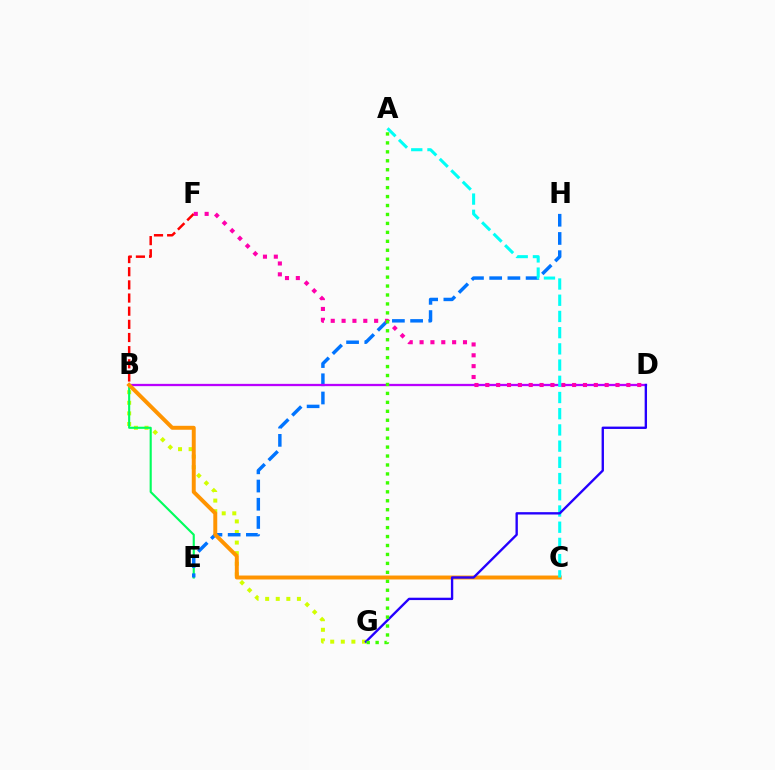{('B', 'G'): [{'color': '#d1ff00', 'line_style': 'dotted', 'thickness': 2.88}], ('B', 'F'): [{'color': '#ff0000', 'line_style': 'dashed', 'thickness': 1.79}], ('B', 'E'): [{'color': '#00ff5c', 'line_style': 'solid', 'thickness': 1.53}], ('E', 'H'): [{'color': '#0074ff', 'line_style': 'dashed', 'thickness': 2.47}], ('B', 'D'): [{'color': '#b900ff', 'line_style': 'solid', 'thickness': 1.64}], ('B', 'C'): [{'color': '#ff9400', 'line_style': 'solid', 'thickness': 2.84}], ('D', 'F'): [{'color': '#ff00ac', 'line_style': 'dotted', 'thickness': 2.95}], ('A', 'C'): [{'color': '#00fff6', 'line_style': 'dashed', 'thickness': 2.2}], ('D', 'G'): [{'color': '#2500ff', 'line_style': 'solid', 'thickness': 1.7}], ('A', 'G'): [{'color': '#3dff00', 'line_style': 'dotted', 'thickness': 2.43}]}